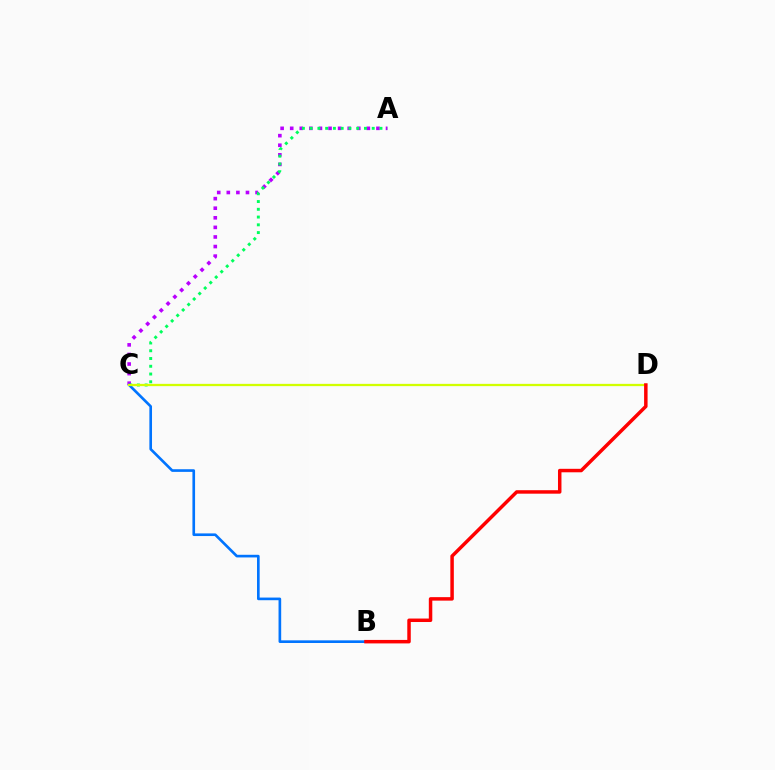{('A', 'C'): [{'color': '#b900ff', 'line_style': 'dotted', 'thickness': 2.6}, {'color': '#00ff5c', 'line_style': 'dotted', 'thickness': 2.11}], ('B', 'C'): [{'color': '#0074ff', 'line_style': 'solid', 'thickness': 1.91}], ('C', 'D'): [{'color': '#d1ff00', 'line_style': 'solid', 'thickness': 1.64}], ('B', 'D'): [{'color': '#ff0000', 'line_style': 'solid', 'thickness': 2.5}]}